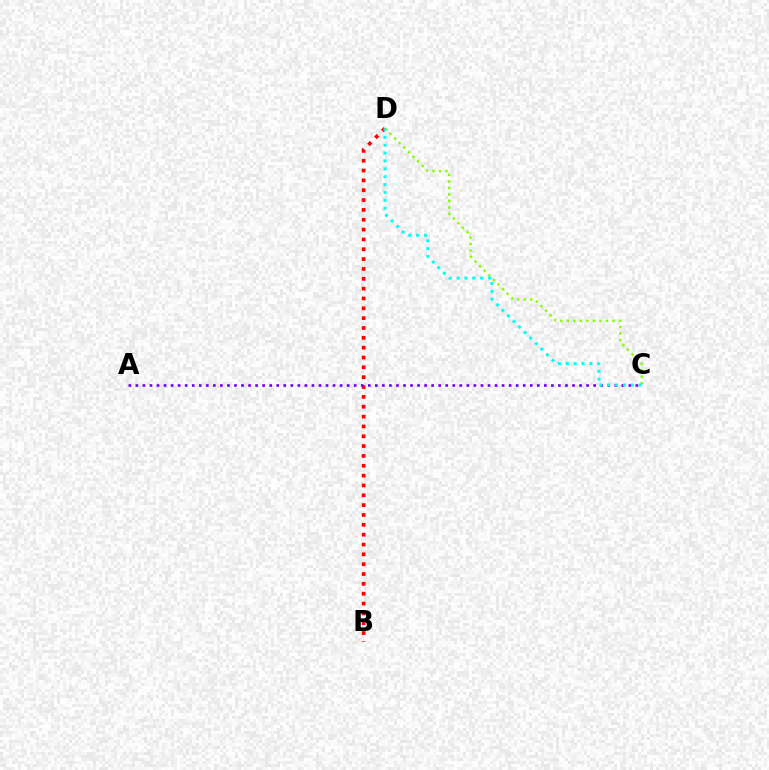{('B', 'D'): [{'color': '#ff0000', 'line_style': 'dotted', 'thickness': 2.67}], ('A', 'C'): [{'color': '#7200ff', 'line_style': 'dotted', 'thickness': 1.91}], ('C', 'D'): [{'color': '#84ff00', 'line_style': 'dotted', 'thickness': 1.77}, {'color': '#00fff6', 'line_style': 'dotted', 'thickness': 2.14}]}